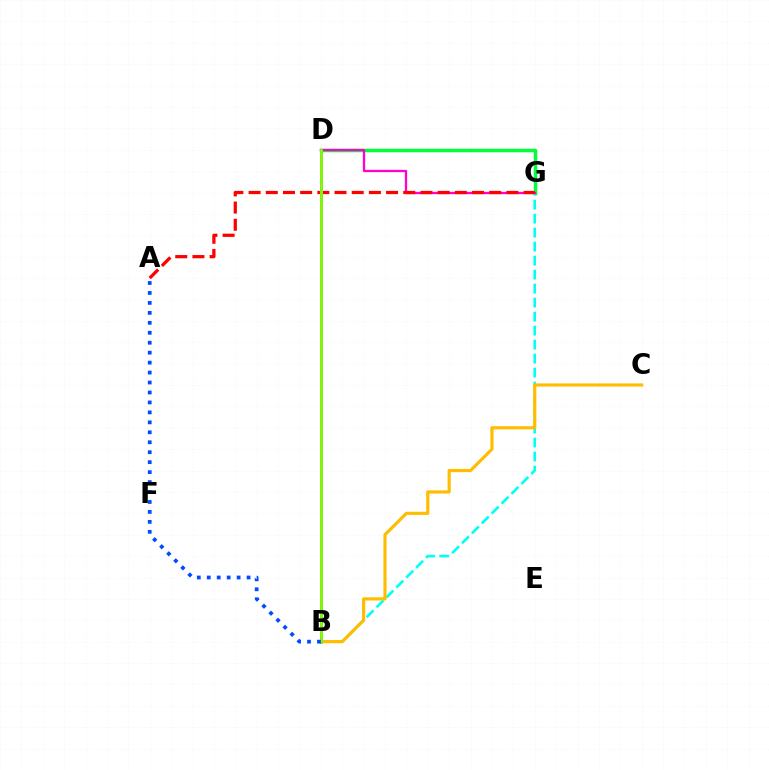{('D', 'G'): [{'color': '#00ff39', 'line_style': 'solid', 'thickness': 2.5}, {'color': '#ff00cf', 'line_style': 'solid', 'thickness': 1.65}], ('B', 'G'): [{'color': '#00fff6', 'line_style': 'dashed', 'thickness': 1.9}], ('B', 'C'): [{'color': '#ffbd00', 'line_style': 'solid', 'thickness': 2.29}], ('A', 'G'): [{'color': '#ff0000', 'line_style': 'dashed', 'thickness': 2.33}], ('B', 'D'): [{'color': '#7200ff', 'line_style': 'solid', 'thickness': 2.04}, {'color': '#84ff00', 'line_style': 'solid', 'thickness': 2.04}], ('A', 'B'): [{'color': '#004bff', 'line_style': 'dotted', 'thickness': 2.7}]}